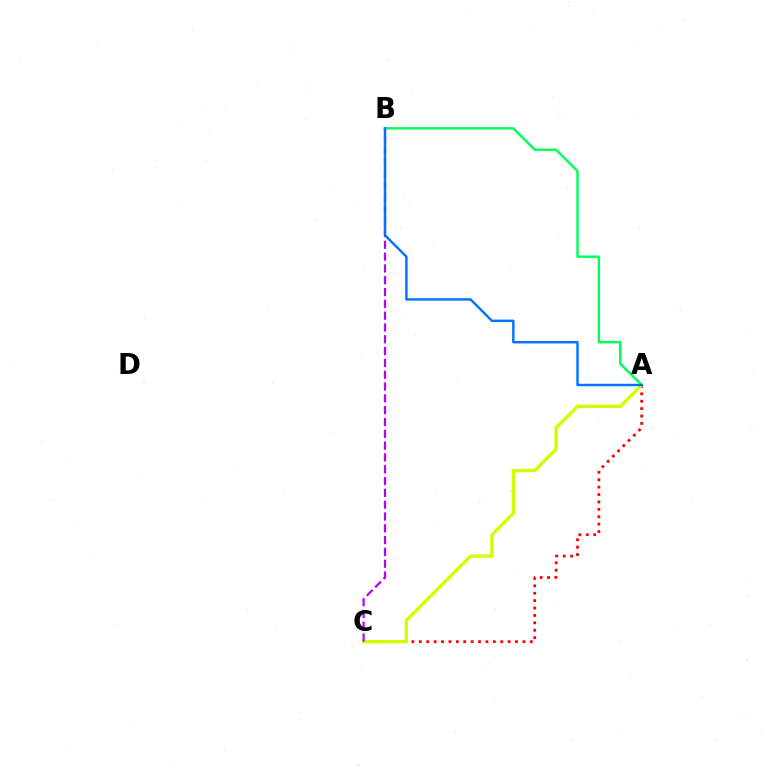{('A', 'C'): [{'color': '#ff0000', 'line_style': 'dotted', 'thickness': 2.01}, {'color': '#d1ff00', 'line_style': 'solid', 'thickness': 2.42}], ('B', 'C'): [{'color': '#b900ff', 'line_style': 'dashed', 'thickness': 1.6}], ('A', 'B'): [{'color': '#00ff5c', 'line_style': 'solid', 'thickness': 1.75}, {'color': '#0074ff', 'line_style': 'solid', 'thickness': 1.76}]}